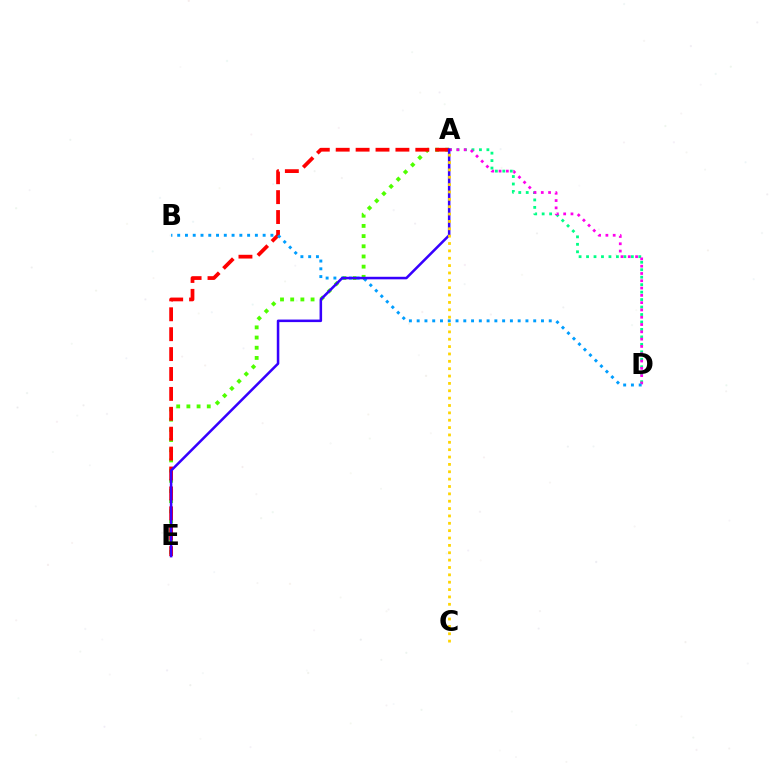{('A', 'D'): [{'color': '#00ff86', 'line_style': 'dotted', 'thickness': 2.03}, {'color': '#ff00ed', 'line_style': 'dotted', 'thickness': 1.98}], ('A', 'E'): [{'color': '#4fff00', 'line_style': 'dotted', 'thickness': 2.77}, {'color': '#ff0000', 'line_style': 'dashed', 'thickness': 2.7}, {'color': '#3700ff', 'line_style': 'solid', 'thickness': 1.83}], ('B', 'D'): [{'color': '#009eff', 'line_style': 'dotted', 'thickness': 2.11}], ('A', 'C'): [{'color': '#ffd500', 'line_style': 'dotted', 'thickness': 2.0}]}